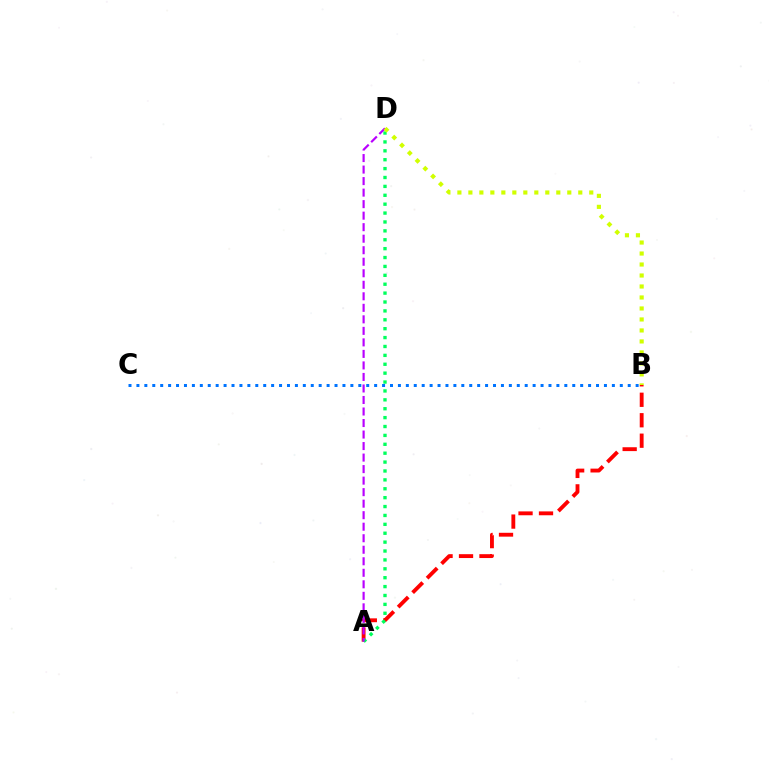{('A', 'B'): [{'color': '#ff0000', 'line_style': 'dashed', 'thickness': 2.78}], ('A', 'D'): [{'color': '#00ff5c', 'line_style': 'dotted', 'thickness': 2.42}, {'color': '#b900ff', 'line_style': 'dashed', 'thickness': 1.57}], ('B', 'C'): [{'color': '#0074ff', 'line_style': 'dotted', 'thickness': 2.15}], ('B', 'D'): [{'color': '#d1ff00', 'line_style': 'dotted', 'thickness': 2.99}]}